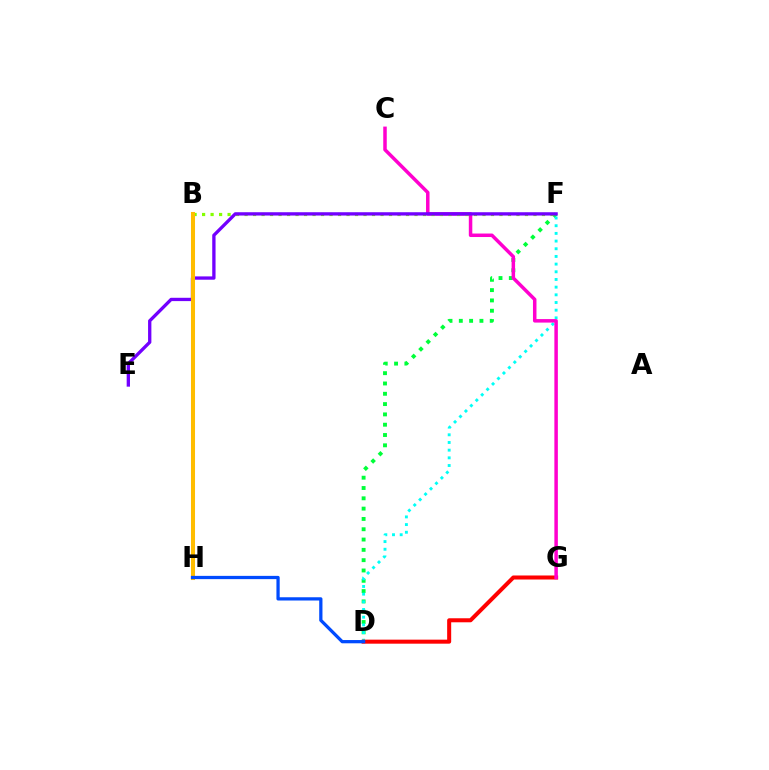{('D', 'F'): [{'color': '#00ff39', 'line_style': 'dotted', 'thickness': 2.8}, {'color': '#00fff6', 'line_style': 'dotted', 'thickness': 2.09}], ('D', 'G'): [{'color': '#ff0000', 'line_style': 'solid', 'thickness': 2.9}], ('C', 'G'): [{'color': '#ff00cf', 'line_style': 'solid', 'thickness': 2.52}], ('B', 'F'): [{'color': '#84ff00', 'line_style': 'dotted', 'thickness': 2.31}], ('E', 'F'): [{'color': '#7200ff', 'line_style': 'solid', 'thickness': 2.38}], ('B', 'H'): [{'color': '#ffbd00', 'line_style': 'solid', 'thickness': 2.91}], ('D', 'H'): [{'color': '#004bff', 'line_style': 'solid', 'thickness': 2.34}]}